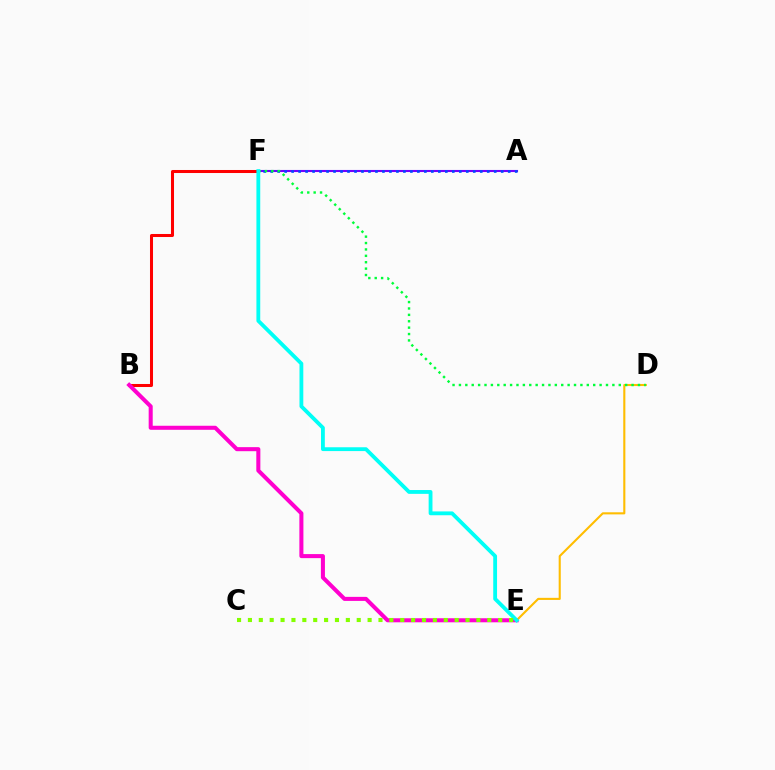{('B', 'F'): [{'color': '#ff0000', 'line_style': 'solid', 'thickness': 2.18}], ('A', 'F'): [{'color': '#7200ff', 'line_style': 'solid', 'thickness': 1.51}, {'color': '#004bff', 'line_style': 'dotted', 'thickness': 1.9}], ('B', 'E'): [{'color': '#ff00cf', 'line_style': 'solid', 'thickness': 2.91}], ('D', 'E'): [{'color': '#ffbd00', 'line_style': 'solid', 'thickness': 1.51}], ('D', 'F'): [{'color': '#00ff39', 'line_style': 'dotted', 'thickness': 1.74}], ('E', 'F'): [{'color': '#00fff6', 'line_style': 'solid', 'thickness': 2.75}], ('C', 'E'): [{'color': '#84ff00', 'line_style': 'dotted', 'thickness': 2.96}]}